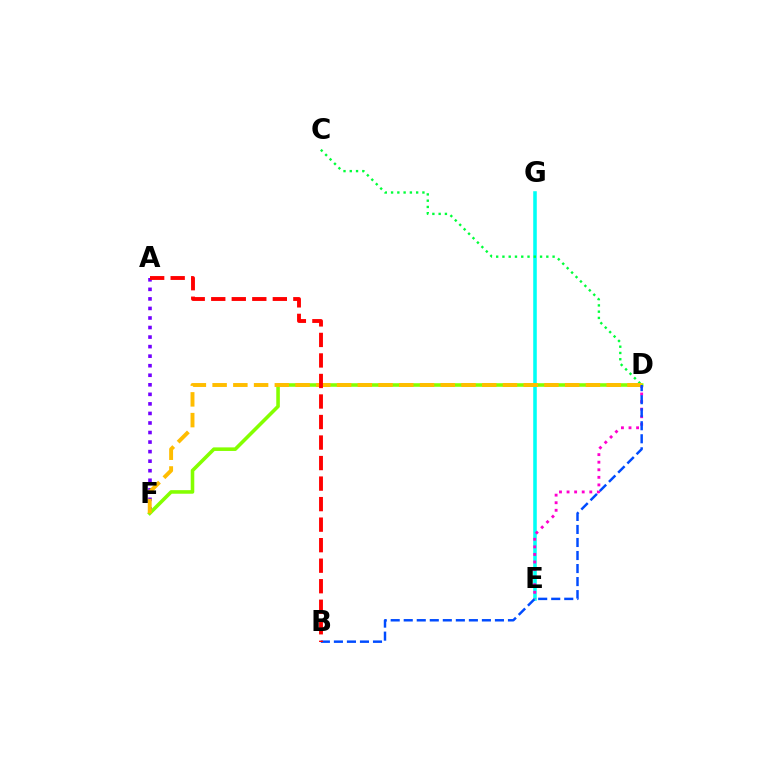{('A', 'F'): [{'color': '#7200ff', 'line_style': 'dotted', 'thickness': 2.59}], ('D', 'F'): [{'color': '#84ff00', 'line_style': 'solid', 'thickness': 2.57}, {'color': '#ffbd00', 'line_style': 'dashed', 'thickness': 2.82}], ('E', 'G'): [{'color': '#00fff6', 'line_style': 'solid', 'thickness': 2.56}], ('D', 'E'): [{'color': '#ff00cf', 'line_style': 'dotted', 'thickness': 2.06}], ('C', 'D'): [{'color': '#00ff39', 'line_style': 'dotted', 'thickness': 1.7}], ('B', 'D'): [{'color': '#004bff', 'line_style': 'dashed', 'thickness': 1.77}], ('A', 'B'): [{'color': '#ff0000', 'line_style': 'dashed', 'thickness': 2.79}]}